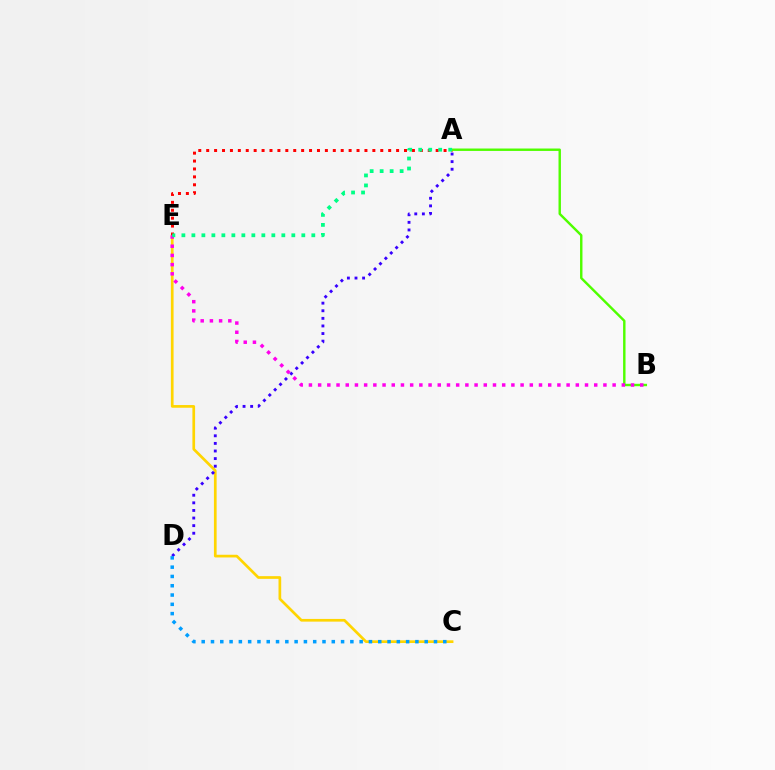{('C', 'E'): [{'color': '#ffd500', 'line_style': 'solid', 'thickness': 1.94}], ('A', 'E'): [{'color': '#ff0000', 'line_style': 'dotted', 'thickness': 2.15}, {'color': '#00ff86', 'line_style': 'dotted', 'thickness': 2.72}], ('A', 'D'): [{'color': '#3700ff', 'line_style': 'dotted', 'thickness': 2.06}], ('A', 'B'): [{'color': '#4fff00', 'line_style': 'solid', 'thickness': 1.74}], ('B', 'E'): [{'color': '#ff00ed', 'line_style': 'dotted', 'thickness': 2.5}], ('C', 'D'): [{'color': '#009eff', 'line_style': 'dotted', 'thickness': 2.52}]}